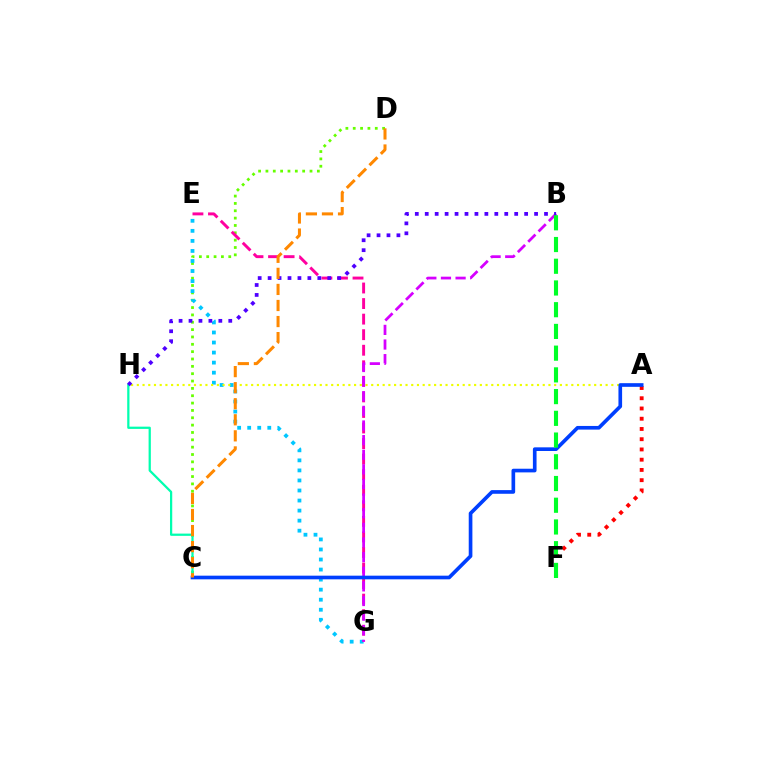{('C', 'D'): [{'color': '#66ff00', 'line_style': 'dotted', 'thickness': 2.0}, {'color': '#ff8800', 'line_style': 'dashed', 'thickness': 2.18}], ('E', 'G'): [{'color': '#00c7ff', 'line_style': 'dotted', 'thickness': 2.73}, {'color': '#ff00a0', 'line_style': 'dashed', 'thickness': 2.11}], ('A', 'H'): [{'color': '#eeff00', 'line_style': 'dotted', 'thickness': 1.55}], ('C', 'H'): [{'color': '#00ffaf', 'line_style': 'solid', 'thickness': 1.62}], ('B', 'G'): [{'color': '#d600ff', 'line_style': 'dashed', 'thickness': 1.99}], ('B', 'H'): [{'color': '#4f00ff', 'line_style': 'dotted', 'thickness': 2.7}], ('A', 'F'): [{'color': '#ff0000', 'line_style': 'dotted', 'thickness': 2.78}], ('A', 'C'): [{'color': '#003fff', 'line_style': 'solid', 'thickness': 2.63}], ('B', 'F'): [{'color': '#00ff27', 'line_style': 'dashed', 'thickness': 2.95}]}